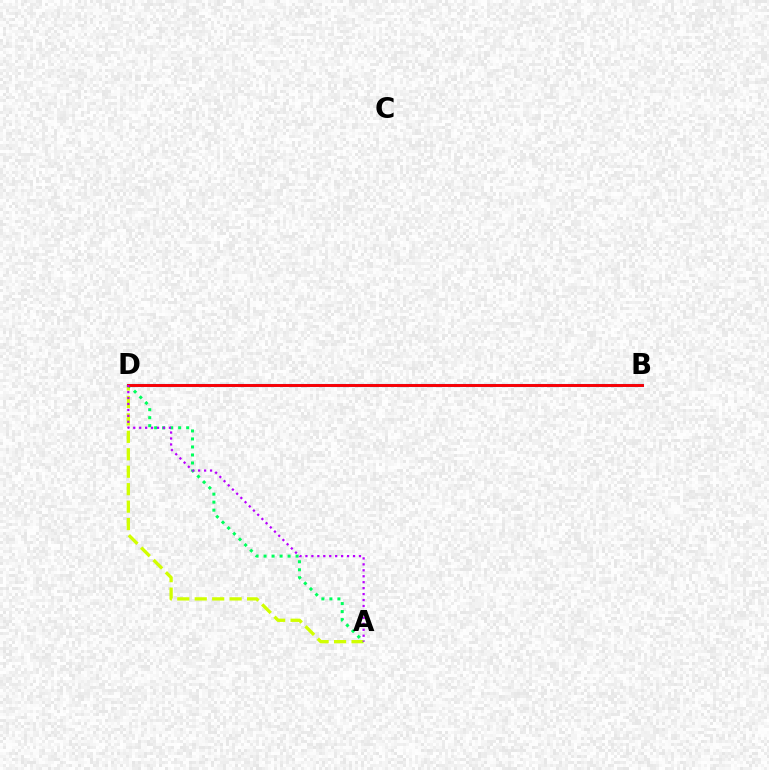{('B', 'D'): [{'color': '#0074ff', 'line_style': 'solid', 'thickness': 2.22}, {'color': '#ff0000', 'line_style': 'solid', 'thickness': 2.06}], ('A', 'D'): [{'color': '#d1ff00', 'line_style': 'dashed', 'thickness': 2.37}, {'color': '#00ff5c', 'line_style': 'dotted', 'thickness': 2.18}, {'color': '#b900ff', 'line_style': 'dotted', 'thickness': 1.62}]}